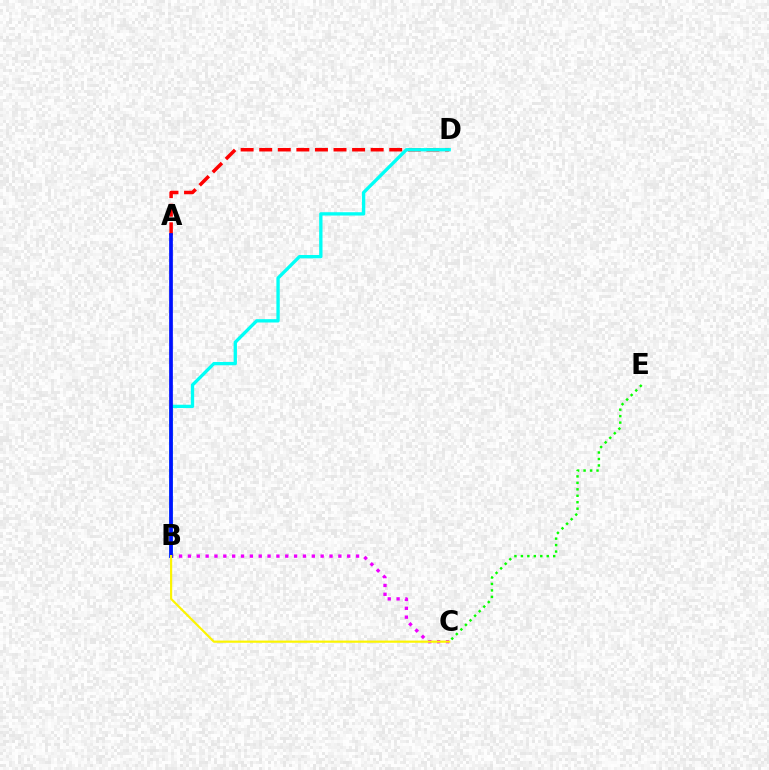{('A', 'D'): [{'color': '#ff0000', 'line_style': 'dashed', 'thickness': 2.52}], ('C', 'E'): [{'color': '#08ff00', 'line_style': 'dotted', 'thickness': 1.76}], ('B', 'C'): [{'color': '#ee00ff', 'line_style': 'dotted', 'thickness': 2.4}, {'color': '#fcf500', 'line_style': 'solid', 'thickness': 1.57}], ('B', 'D'): [{'color': '#00fff6', 'line_style': 'solid', 'thickness': 2.39}], ('A', 'B'): [{'color': '#0010ff', 'line_style': 'solid', 'thickness': 2.68}]}